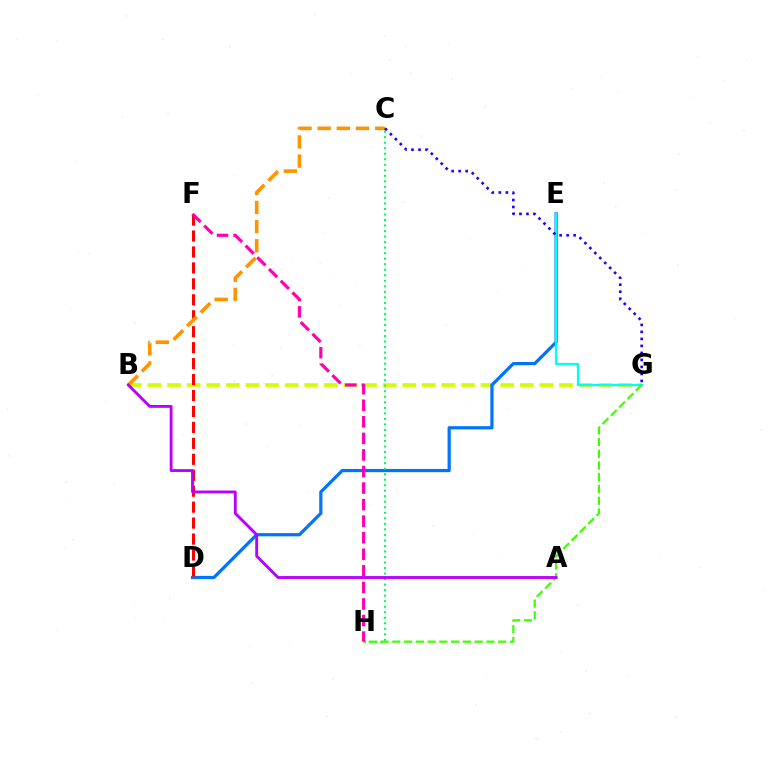{('B', 'G'): [{'color': '#d1ff00', 'line_style': 'dashed', 'thickness': 2.66}], ('D', 'E'): [{'color': '#0074ff', 'line_style': 'solid', 'thickness': 2.32}], ('C', 'H'): [{'color': '#00ff5c', 'line_style': 'dotted', 'thickness': 1.5}], ('E', 'G'): [{'color': '#00fff6', 'line_style': 'solid', 'thickness': 1.6}], ('D', 'F'): [{'color': '#ff0000', 'line_style': 'dashed', 'thickness': 2.17}], ('G', 'H'): [{'color': '#3dff00', 'line_style': 'dashed', 'thickness': 1.6}], ('F', 'H'): [{'color': '#ff00ac', 'line_style': 'dashed', 'thickness': 2.25}], ('B', 'C'): [{'color': '#ff9400', 'line_style': 'dashed', 'thickness': 2.6}], ('A', 'B'): [{'color': '#b900ff', 'line_style': 'solid', 'thickness': 2.05}], ('C', 'G'): [{'color': '#2500ff', 'line_style': 'dotted', 'thickness': 1.9}]}